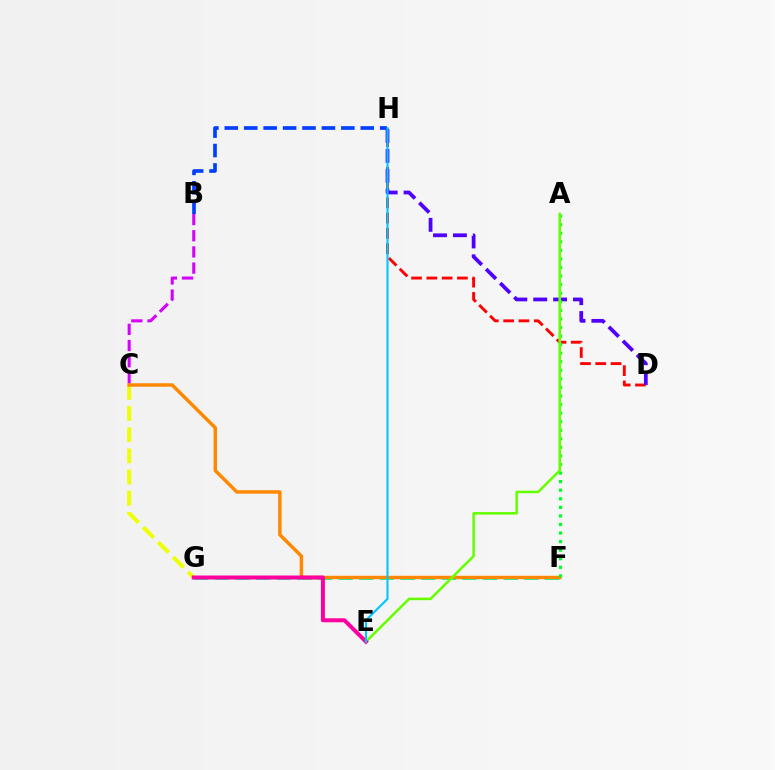{('C', 'G'): [{'color': '#eeff00', 'line_style': 'dashed', 'thickness': 2.87}], ('B', 'C'): [{'color': '#d600ff', 'line_style': 'dashed', 'thickness': 2.2}], ('B', 'H'): [{'color': '#003fff', 'line_style': 'dashed', 'thickness': 2.64}], ('D', 'H'): [{'color': '#ff0000', 'line_style': 'dashed', 'thickness': 2.08}, {'color': '#4f00ff', 'line_style': 'dashed', 'thickness': 2.7}], ('F', 'G'): [{'color': '#00ffaf', 'line_style': 'dashed', 'thickness': 2.8}], ('C', 'F'): [{'color': '#ff8800', 'line_style': 'solid', 'thickness': 2.48}], ('A', 'F'): [{'color': '#00ff27', 'line_style': 'dotted', 'thickness': 2.33}], ('A', 'E'): [{'color': '#66ff00', 'line_style': 'solid', 'thickness': 1.83}], ('E', 'G'): [{'color': '#ff00a0', 'line_style': 'solid', 'thickness': 2.87}], ('E', 'H'): [{'color': '#00c7ff', 'line_style': 'solid', 'thickness': 1.54}]}